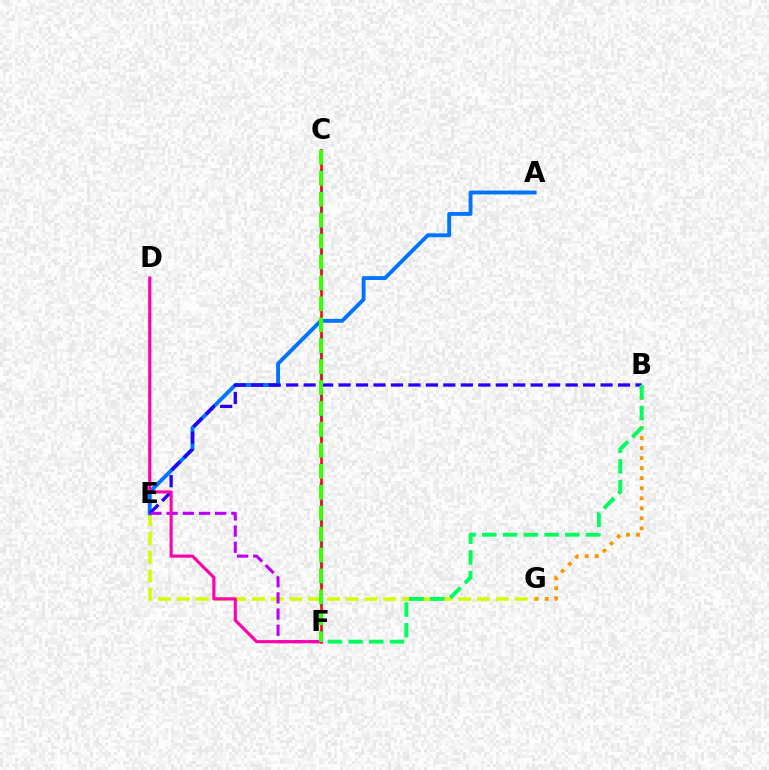{('E', 'G'): [{'color': '#d1ff00', 'line_style': 'dashed', 'thickness': 2.55}], ('A', 'E'): [{'color': '#0074ff', 'line_style': 'solid', 'thickness': 2.79}], ('B', 'E'): [{'color': '#2500ff', 'line_style': 'dashed', 'thickness': 2.37}], ('B', 'G'): [{'color': '#ff9400', 'line_style': 'dotted', 'thickness': 2.73}], ('C', 'F'): [{'color': '#00fff6', 'line_style': 'dashed', 'thickness': 2.5}, {'color': '#ff0000', 'line_style': 'solid', 'thickness': 1.82}, {'color': '#3dff00', 'line_style': 'dashed', 'thickness': 2.84}], ('B', 'F'): [{'color': '#00ff5c', 'line_style': 'dashed', 'thickness': 2.82}], ('E', 'F'): [{'color': '#b900ff', 'line_style': 'dashed', 'thickness': 2.2}], ('D', 'F'): [{'color': '#ff00ac', 'line_style': 'solid', 'thickness': 2.24}]}